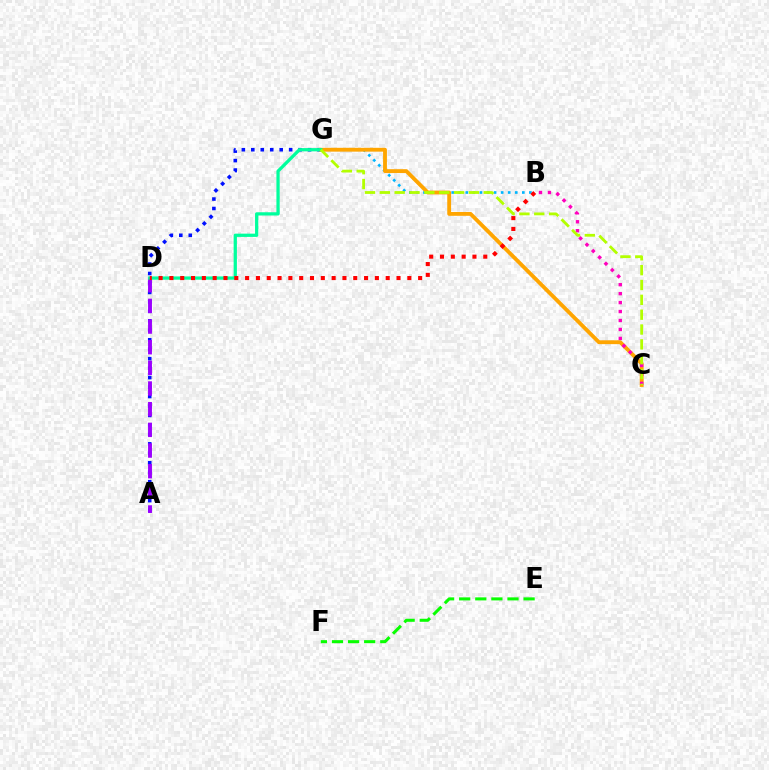{('B', 'G'): [{'color': '#00b5ff', 'line_style': 'dotted', 'thickness': 1.92}], ('A', 'G'): [{'color': '#0010ff', 'line_style': 'dotted', 'thickness': 2.57}], ('E', 'F'): [{'color': '#08ff00', 'line_style': 'dashed', 'thickness': 2.19}], ('C', 'G'): [{'color': '#ffa500', 'line_style': 'solid', 'thickness': 2.77}, {'color': '#b3ff00', 'line_style': 'dashed', 'thickness': 2.02}], ('A', 'D'): [{'color': '#9b00ff', 'line_style': 'dashed', 'thickness': 2.81}], ('D', 'G'): [{'color': '#00ff9d', 'line_style': 'solid', 'thickness': 2.35}], ('B', 'C'): [{'color': '#ff00bd', 'line_style': 'dotted', 'thickness': 2.43}], ('B', 'D'): [{'color': '#ff0000', 'line_style': 'dotted', 'thickness': 2.94}]}